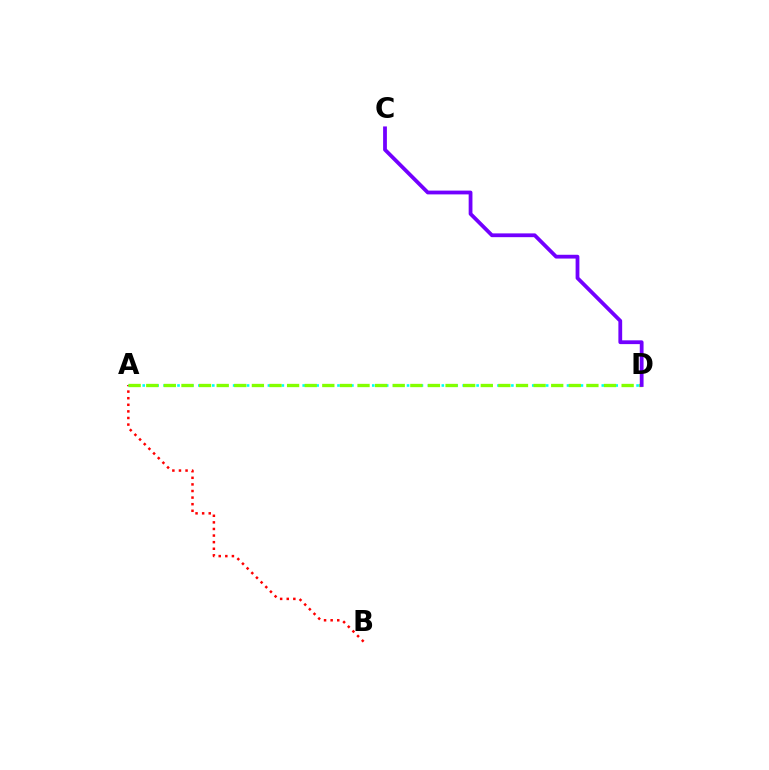{('A', 'B'): [{'color': '#ff0000', 'line_style': 'dotted', 'thickness': 1.79}], ('A', 'D'): [{'color': '#00fff6', 'line_style': 'dotted', 'thickness': 1.89}, {'color': '#84ff00', 'line_style': 'dashed', 'thickness': 2.39}], ('C', 'D'): [{'color': '#7200ff', 'line_style': 'solid', 'thickness': 2.72}]}